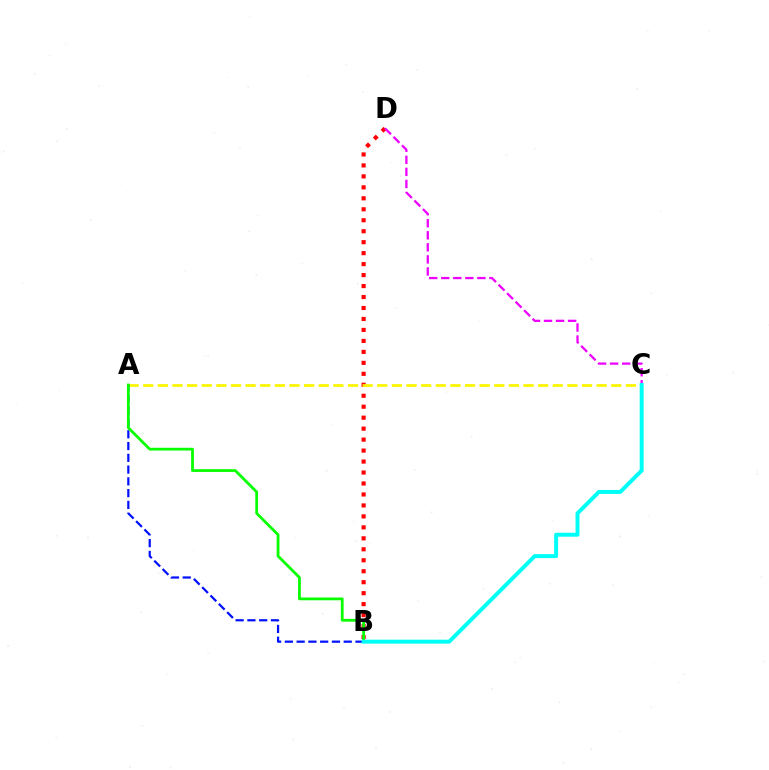{('B', 'D'): [{'color': '#ff0000', 'line_style': 'dotted', 'thickness': 2.98}], ('C', 'D'): [{'color': '#ee00ff', 'line_style': 'dashed', 'thickness': 1.64}], ('A', 'C'): [{'color': '#fcf500', 'line_style': 'dashed', 'thickness': 1.99}], ('A', 'B'): [{'color': '#0010ff', 'line_style': 'dashed', 'thickness': 1.6}, {'color': '#08ff00', 'line_style': 'solid', 'thickness': 1.99}], ('B', 'C'): [{'color': '#00fff6', 'line_style': 'solid', 'thickness': 2.85}]}